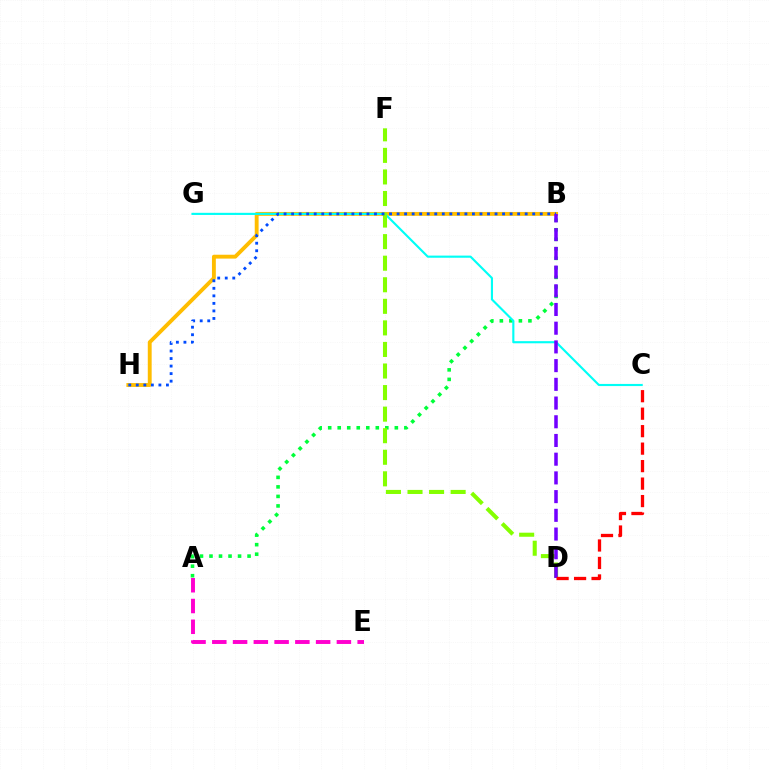{('A', 'B'): [{'color': '#00ff39', 'line_style': 'dotted', 'thickness': 2.59}], ('B', 'H'): [{'color': '#ffbd00', 'line_style': 'solid', 'thickness': 2.79}, {'color': '#004bff', 'line_style': 'dotted', 'thickness': 2.05}], ('C', 'G'): [{'color': '#00fff6', 'line_style': 'solid', 'thickness': 1.54}], ('A', 'E'): [{'color': '#ff00cf', 'line_style': 'dashed', 'thickness': 2.82}], ('D', 'F'): [{'color': '#84ff00', 'line_style': 'dashed', 'thickness': 2.93}], ('B', 'D'): [{'color': '#7200ff', 'line_style': 'dashed', 'thickness': 2.54}], ('C', 'D'): [{'color': '#ff0000', 'line_style': 'dashed', 'thickness': 2.37}]}